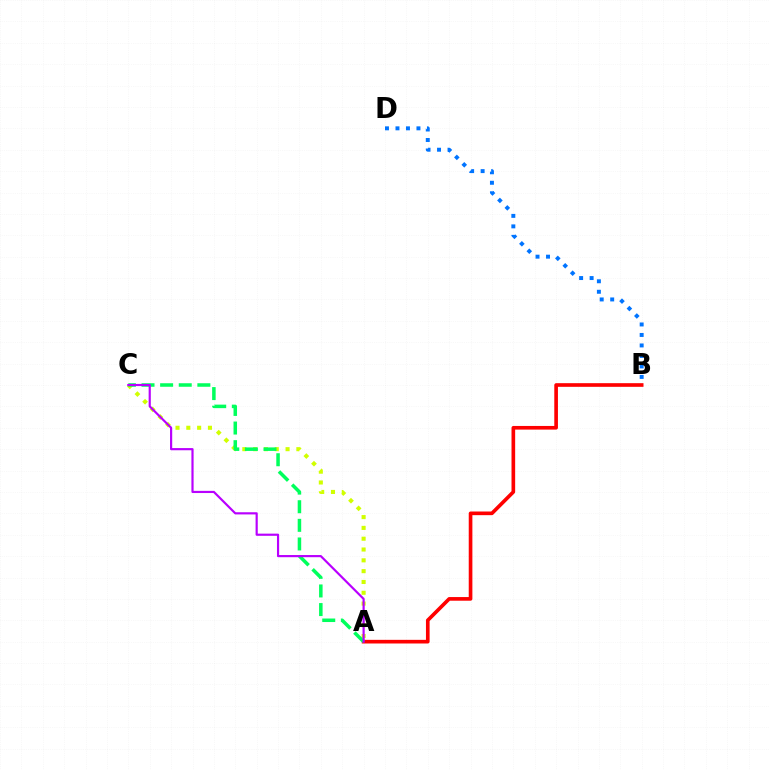{('B', 'D'): [{'color': '#0074ff', 'line_style': 'dotted', 'thickness': 2.85}], ('A', 'B'): [{'color': '#ff0000', 'line_style': 'solid', 'thickness': 2.63}], ('A', 'C'): [{'color': '#d1ff00', 'line_style': 'dotted', 'thickness': 2.94}, {'color': '#00ff5c', 'line_style': 'dashed', 'thickness': 2.53}, {'color': '#b900ff', 'line_style': 'solid', 'thickness': 1.57}]}